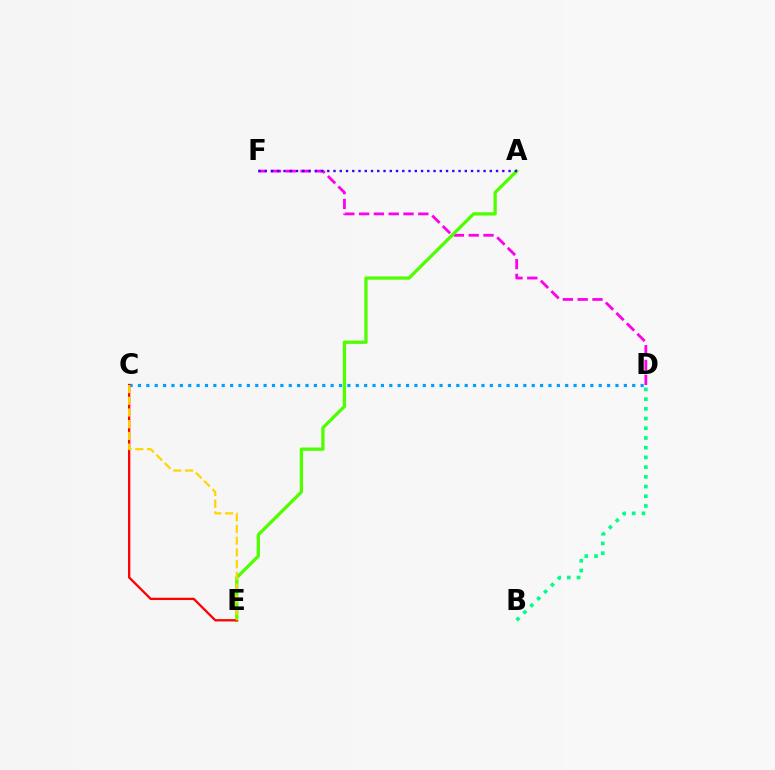{('D', 'F'): [{'color': '#ff00ed', 'line_style': 'dashed', 'thickness': 2.01}], ('C', 'D'): [{'color': '#009eff', 'line_style': 'dotted', 'thickness': 2.28}], ('A', 'E'): [{'color': '#4fff00', 'line_style': 'solid', 'thickness': 2.37}], ('A', 'F'): [{'color': '#3700ff', 'line_style': 'dotted', 'thickness': 1.7}], ('C', 'E'): [{'color': '#ff0000', 'line_style': 'solid', 'thickness': 1.65}, {'color': '#ffd500', 'line_style': 'dashed', 'thickness': 1.59}], ('B', 'D'): [{'color': '#00ff86', 'line_style': 'dotted', 'thickness': 2.64}]}